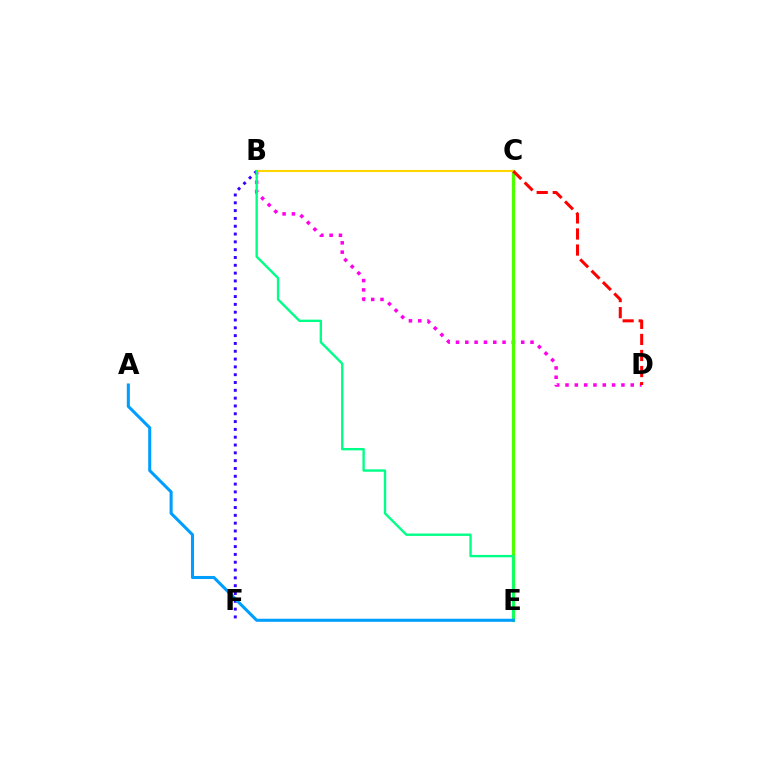{('B', 'D'): [{'color': '#ff00ed', 'line_style': 'dotted', 'thickness': 2.53}], ('C', 'E'): [{'color': '#4fff00', 'line_style': 'solid', 'thickness': 2.31}], ('B', 'F'): [{'color': '#3700ff', 'line_style': 'dotted', 'thickness': 2.12}], ('B', 'C'): [{'color': '#ffd500', 'line_style': 'solid', 'thickness': 1.51}], ('C', 'D'): [{'color': '#ff0000', 'line_style': 'dashed', 'thickness': 2.18}], ('B', 'E'): [{'color': '#00ff86', 'line_style': 'solid', 'thickness': 1.71}], ('A', 'E'): [{'color': '#009eff', 'line_style': 'solid', 'thickness': 2.2}]}